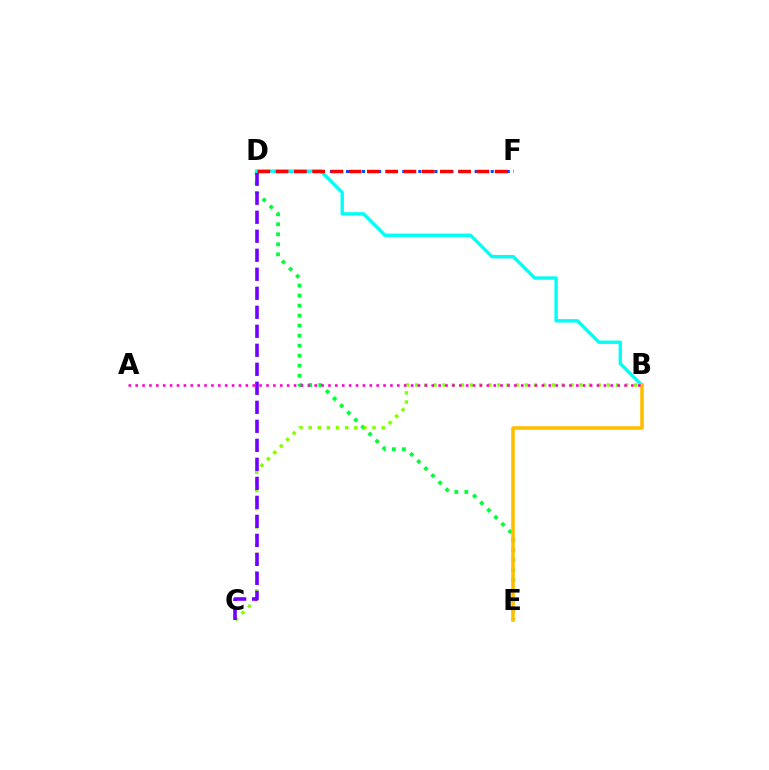{('D', 'E'): [{'color': '#00ff39', 'line_style': 'dotted', 'thickness': 2.72}], ('B', 'C'): [{'color': '#84ff00', 'line_style': 'dotted', 'thickness': 2.48}], ('C', 'D'): [{'color': '#7200ff', 'line_style': 'dashed', 'thickness': 2.58}], ('D', 'F'): [{'color': '#004bff', 'line_style': 'dotted', 'thickness': 2.18}, {'color': '#ff0000', 'line_style': 'dashed', 'thickness': 2.48}], ('B', 'D'): [{'color': '#00fff6', 'line_style': 'solid', 'thickness': 2.45}], ('B', 'E'): [{'color': '#ffbd00', 'line_style': 'solid', 'thickness': 2.57}], ('A', 'B'): [{'color': '#ff00cf', 'line_style': 'dotted', 'thickness': 1.87}]}